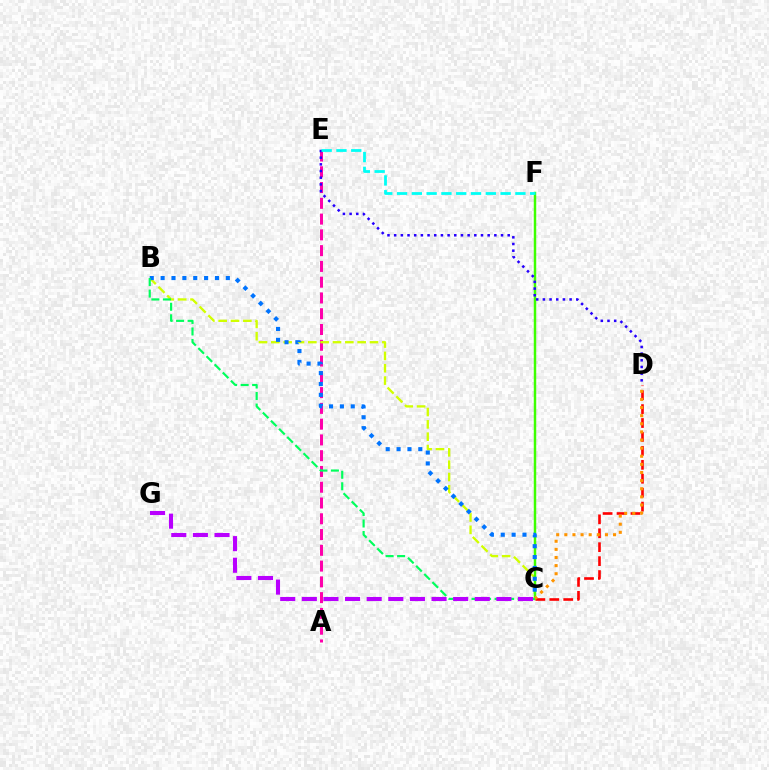{('A', 'E'): [{'color': '#ff00ac', 'line_style': 'dashed', 'thickness': 2.14}], ('B', 'C'): [{'color': '#d1ff00', 'line_style': 'dashed', 'thickness': 1.68}, {'color': '#0074ff', 'line_style': 'dotted', 'thickness': 2.95}, {'color': '#00ff5c', 'line_style': 'dashed', 'thickness': 1.56}], ('C', 'F'): [{'color': '#3dff00', 'line_style': 'solid', 'thickness': 1.77}], ('C', 'D'): [{'color': '#ff0000', 'line_style': 'dashed', 'thickness': 1.89}, {'color': '#ff9400', 'line_style': 'dotted', 'thickness': 2.21}], ('D', 'E'): [{'color': '#2500ff', 'line_style': 'dotted', 'thickness': 1.81}], ('E', 'F'): [{'color': '#00fff6', 'line_style': 'dashed', 'thickness': 2.01}], ('C', 'G'): [{'color': '#b900ff', 'line_style': 'dashed', 'thickness': 2.94}]}